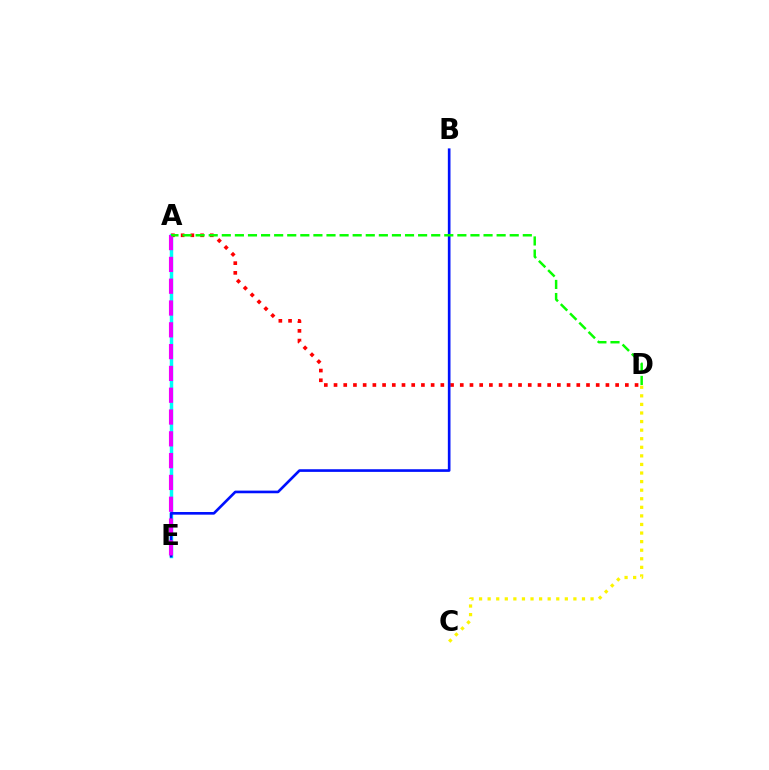{('A', 'E'): [{'color': '#00fff6', 'line_style': 'solid', 'thickness': 2.5}, {'color': '#ee00ff', 'line_style': 'dashed', 'thickness': 2.96}], ('A', 'D'): [{'color': '#ff0000', 'line_style': 'dotted', 'thickness': 2.64}, {'color': '#08ff00', 'line_style': 'dashed', 'thickness': 1.78}], ('B', 'E'): [{'color': '#0010ff', 'line_style': 'solid', 'thickness': 1.9}], ('C', 'D'): [{'color': '#fcf500', 'line_style': 'dotted', 'thickness': 2.33}]}